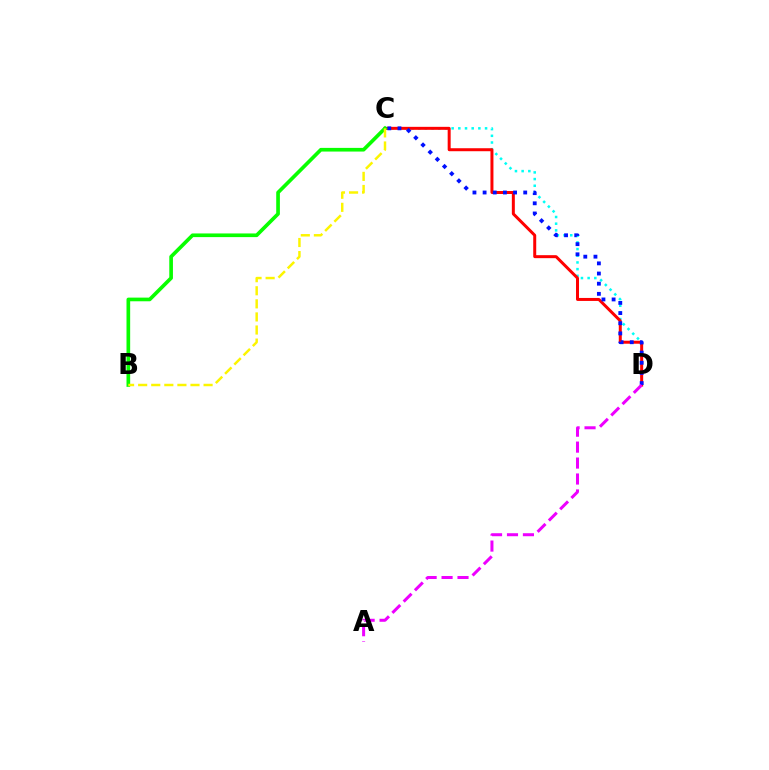{('C', 'D'): [{'color': '#00fff6', 'line_style': 'dotted', 'thickness': 1.82}, {'color': '#ff0000', 'line_style': 'solid', 'thickness': 2.15}, {'color': '#0010ff', 'line_style': 'dotted', 'thickness': 2.76}], ('A', 'D'): [{'color': '#ee00ff', 'line_style': 'dashed', 'thickness': 2.17}], ('B', 'C'): [{'color': '#08ff00', 'line_style': 'solid', 'thickness': 2.64}, {'color': '#fcf500', 'line_style': 'dashed', 'thickness': 1.78}]}